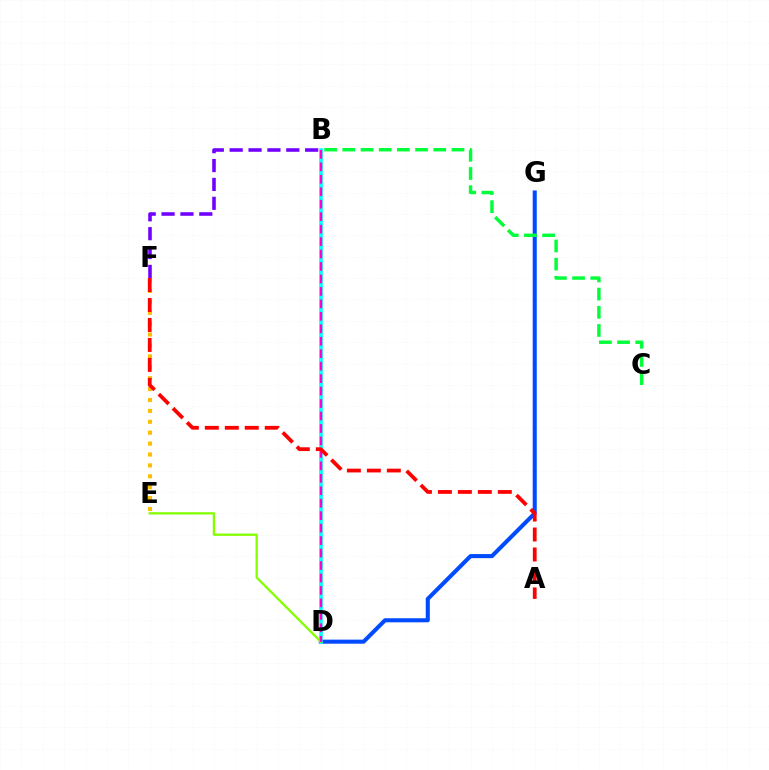{('D', 'G'): [{'color': '#004bff', 'line_style': 'solid', 'thickness': 2.93}], ('B', 'C'): [{'color': '#00ff39', 'line_style': 'dashed', 'thickness': 2.47}], ('B', 'D'): [{'color': '#00fff6', 'line_style': 'solid', 'thickness': 2.59}, {'color': '#ff00cf', 'line_style': 'dashed', 'thickness': 1.69}], ('B', 'F'): [{'color': '#7200ff', 'line_style': 'dashed', 'thickness': 2.56}], ('D', 'E'): [{'color': '#84ff00', 'line_style': 'solid', 'thickness': 1.65}], ('E', 'F'): [{'color': '#ffbd00', 'line_style': 'dotted', 'thickness': 2.96}], ('A', 'F'): [{'color': '#ff0000', 'line_style': 'dashed', 'thickness': 2.71}]}